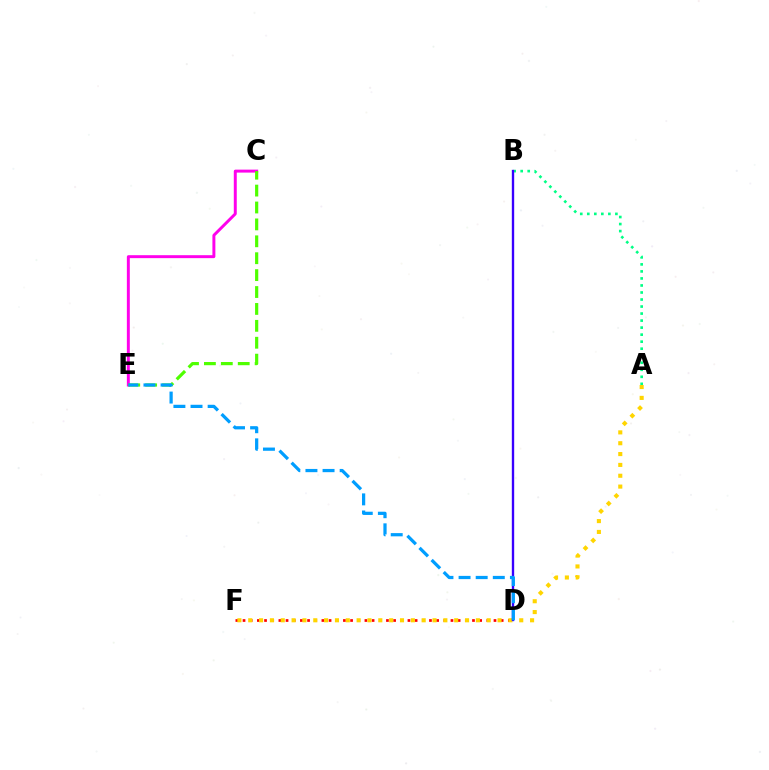{('A', 'B'): [{'color': '#00ff86', 'line_style': 'dotted', 'thickness': 1.91}], ('D', 'F'): [{'color': '#ff0000', 'line_style': 'dotted', 'thickness': 1.95}], ('A', 'F'): [{'color': '#ffd500', 'line_style': 'dotted', 'thickness': 2.95}], ('C', 'E'): [{'color': '#ff00ed', 'line_style': 'solid', 'thickness': 2.13}, {'color': '#4fff00', 'line_style': 'dashed', 'thickness': 2.3}], ('B', 'D'): [{'color': '#3700ff', 'line_style': 'solid', 'thickness': 1.7}], ('D', 'E'): [{'color': '#009eff', 'line_style': 'dashed', 'thickness': 2.32}]}